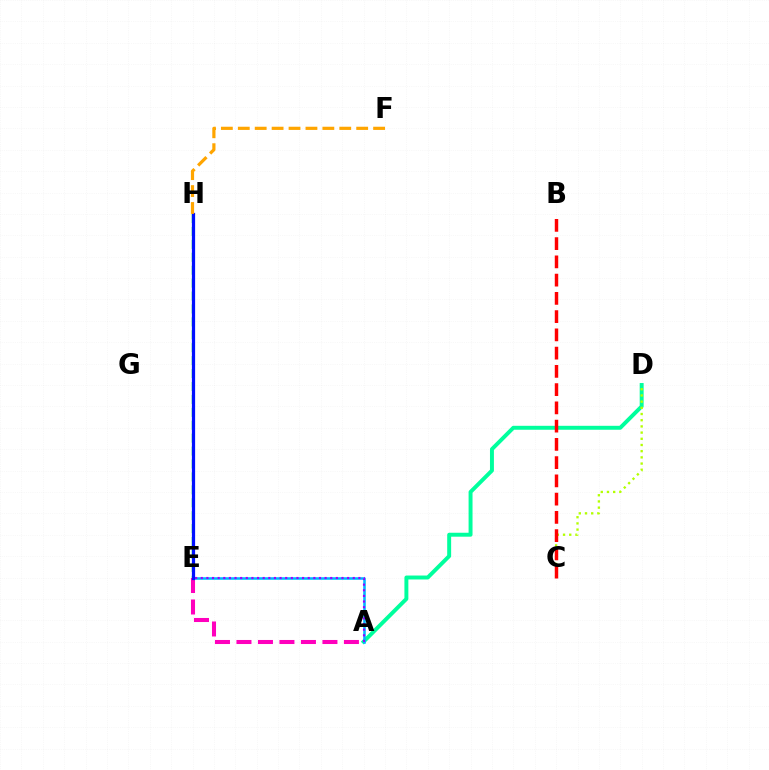{('A', 'D'): [{'color': '#00ff9d', 'line_style': 'solid', 'thickness': 2.84}], ('C', 'D'): [{'color': '#b3ff00', 'line_style': 'dotted', 'thickness': 1.68}], ('A', 'E'): [{'color': '#ff00bd', 'line_style': 'dashed', 'thickness': 2.92}, {'color': '#00b5ff', 'line_style': 'solid', 'thickness': 1.84}, {'color': '#9b00ff', 'line_style': 'dotted', 'thickness': 1.53}], ('E', 'H'): [{'color': '#08ff00', 'line_style': 'dashed', 'thickness': 1.76}, {'color': '#0010ff', 'line_style': 'solid', 'thickness': 2.32}], ('B', 'C'): [{'color': '#ff0000', 'line_style': 'dashed', 'thickness': 2.48}], ('F', 'H'): [{'color': '#ffa500', 'line_style': 'dashed', 'thickness': 2.3}]}